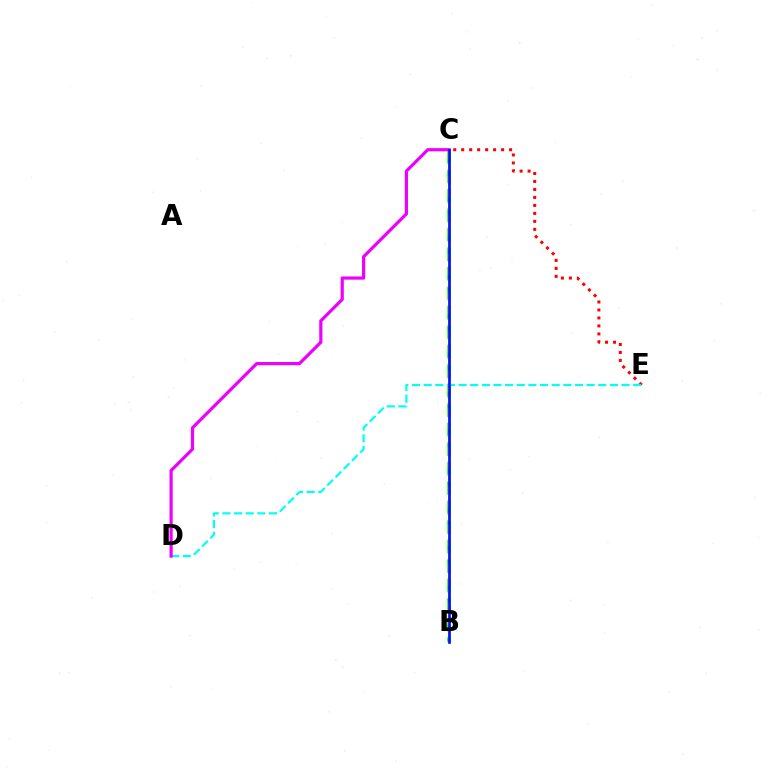{('C', 'E'): [{'color': '#ff0000', 'line_style': 'dotted', 'thickness': 2.17}], ('B', 'C'): [{'color': '#08ff00', 'line_style': 'dashed', 'thickness': 2.65}, {'color': '#fcf500', 'line_style': 'dashed', 'thickness': 1.76}, {'color': '#0010ff', 'line_style': 'solid', 'thickness': 1.93}], ('D', 'E'): [{'color': '#00fff6', 'line_style': 'dashed', 'thickness': 1.58}], ('C', 'D'): [{'color': '#ee00ff', 'line_style': 'solid', 'thickness': 2.3}]}